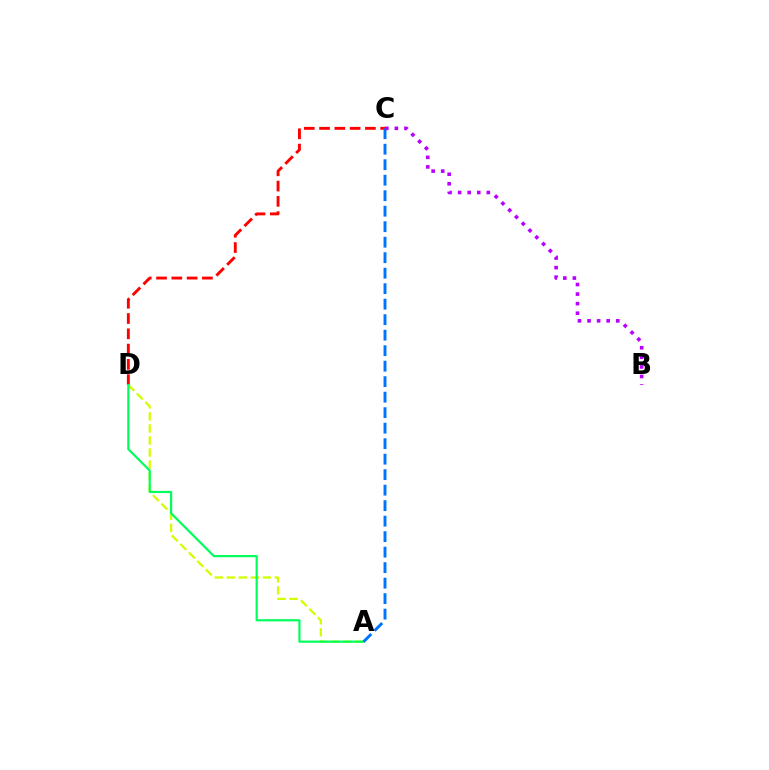{('C', 'D'): [{'color': '#ff0000', 'line_style': 'dashed', 'thickness': 2.08}], ('A', 'D'): [{'color': '#d1ff00', 'line_style': 'dashed', 'thickness': 1.63}, {'color': '#00ff5c', 'line_style': 'solid', 'thickness': 1.58}], ('A', 'C'): [{'color': '#0074ff', 'line_style': 'dashed', 'thickness': 2.11}], ('B', 'C'): [{'color': '#b900ff', 'line_style': 'dotted', 'thickness': 2.6}]}